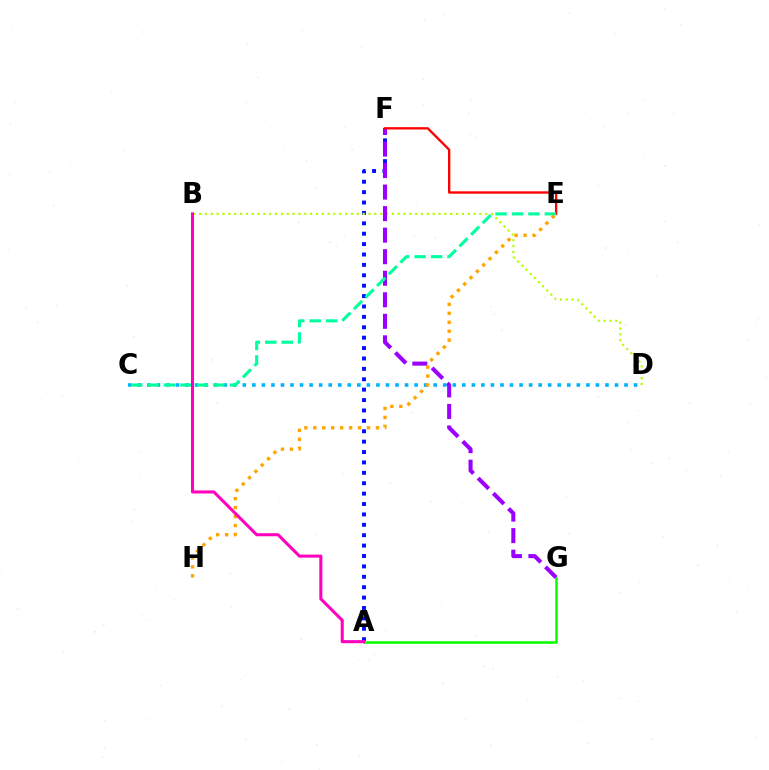{('A', 'F'): [{'color': '#0010ff', 'line_style': 'dotted', 'thickness': 2.82}], ('B', 'D'): [{'color': '#b3ff00', 'line_style': 'dotted', 'thickness': 1.59}], ('A', 'G'): [{'color': '#08ff00', 'line_style': 'solid', 'thickness': 1.84}], ('F', 'G'): [{'color': '#9b00ff', 'line_style': 'dashed', 'thickness': 2.93}], ('C', 'D'): [{'color': '#00b5ff', 'line_style': 'dotted', 'thickness': 2.59}], ('E', 'F'): [{'color': '#ff0000', 'line_style': 'solid', 'thickness': 1.69}], ('C', 'E'): [{'color': '#00ff9d', 'line_style': 'dashed', 'thickness': 2.23}], ('E', 'H'): [{'color': '#ffa500', 'line_style': 'dotted', 'thickness': 2.43}], ('A', 'B'): [{'color': '#ff00bd', 'line_style': 'solid', 'thickness': 2.2}]}